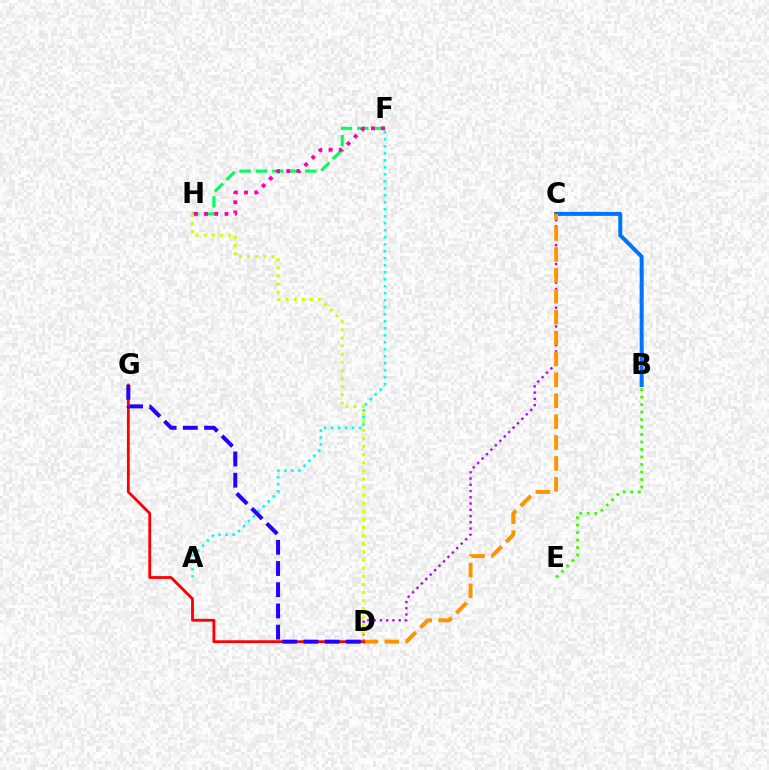{('F', 'H'): [{'color': '#00ff5c', 'line_style': 'dashed', 'thickness': 2.23}, {'color': '#ff00ac', 'line_style': 'dotted', 'thickness': 2.78}], ('B', 'C'): [{'color': '#0074ff', 'line_style': 'solid', 'thickness': 2.87}], ('C', 'D'): [{'color': '#b900ff', 'line_style': 'dotted', 'thickness': 1.7}, {'color': '#ff9400', 'line_style': 'dashed', 'thickness': 2.84}], ('A', 'F'): [{'color': '#00fff6', 'line_style': 'dotted', 'thickness': 1.9}], ('D', 'H'): [{'color': '#d1ff00', 'line_style': 'dotted', 'thickness': 2.21}], ('D', 'G'): [{'color': '#ff0000', 'line_style': 'solid', 'thickness': 2.01}, {'color': '#2500ff', 'line_style': 'dashed', 'thickness': 2.88}], ('B', 'E'): [{'color': '#3dff00', 'line_style': 'dotted', 'thickness': 2.03}]}